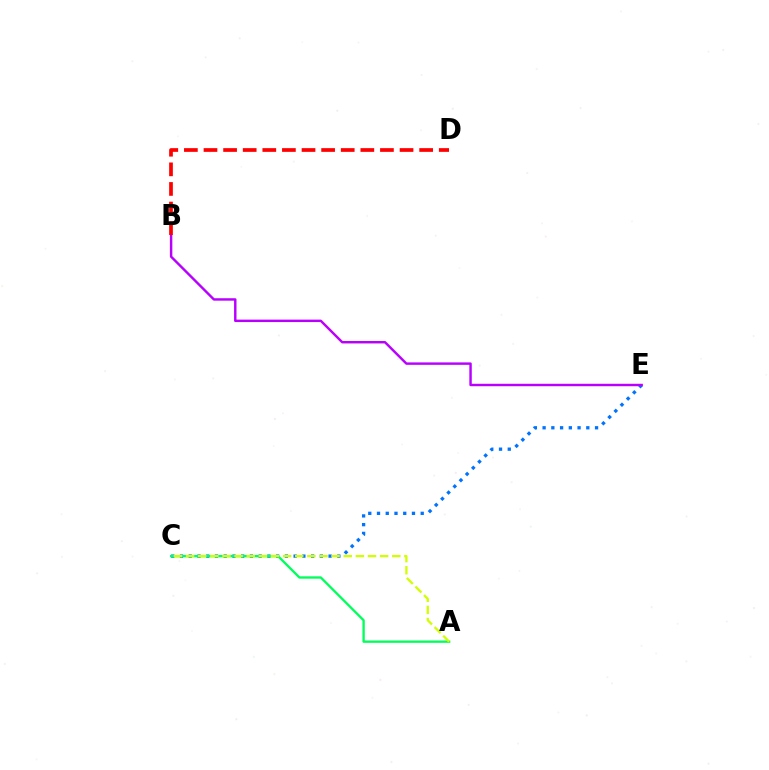{('C', 'E'): [{'color': '#0074ff', 'line_style': 'dotted', 'thickness': 2.37}], ('A', 'C'): [{'color': '#00ff5c', 'line_style': 'solid', 'thickness': 1.68}, {'color': '#d1ff00', 'line_style': 'dashed', 'thickness': 1.65}], ('B', 'E'): [{'color': '#b900ff', 'line_style': 'solid', 'thickness': 1.76}], ('B', 'D'): [{'color': '#ff0000', 'line_style': 'dashed', 'thickness': 2.66}]}